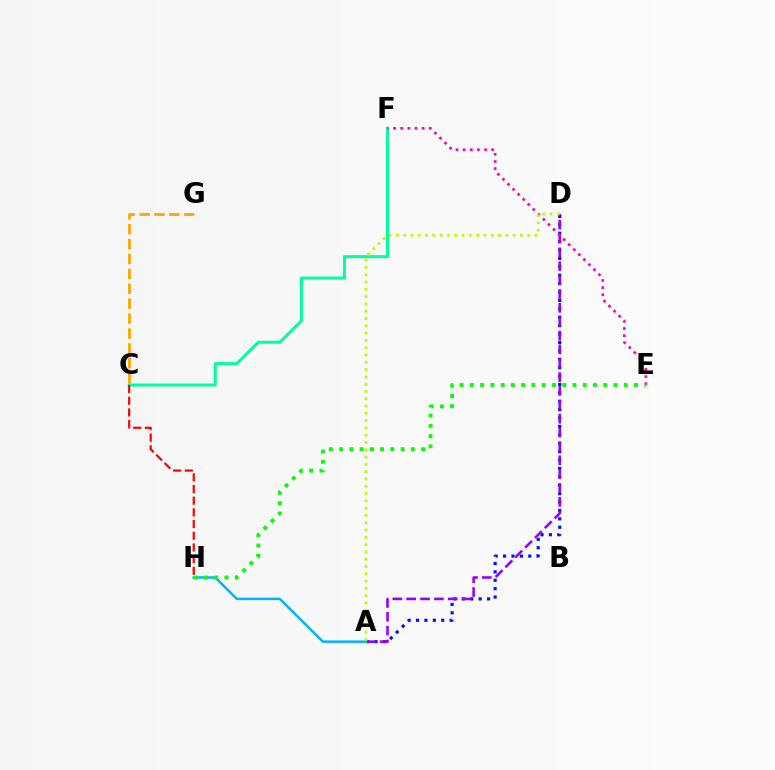{('C', 'F'): [{'color': '#00ff9d', 'line_style': 'solid', 'thickness': 2.17}], ('C', 'H'): [{'color': '#ff0000', 'line_style': 'dashed', 'thickness': 1.59}], ('A', 'D'): [{'color': '#0010ff', 'line_style': 'dotted', 'thickness': 2.28}, {'color': '#9b00ff', 'line_style': 'dashed', 'thickness': 1.88}, {'color': '#b3ff00', 'line_style': 'dotted', 'thickness': 1.98}], ('A', 'H'): [{'color': '#00b5ff', 'line_style': 'solid', 'thickness': 1.79}], ('E', 'F'): [{'color': '#ff00bd', 'line_style': 'dotted', 'thickness': 1.94}], ('E', 'H'): [{'color': '#08ff00', 'line_style': 'dotted', 'thickness': 2.79}], ('C', 'G'): [{'color': '#ffa500', 'line_style': 'dashed', 'thickness': 2.02}]}